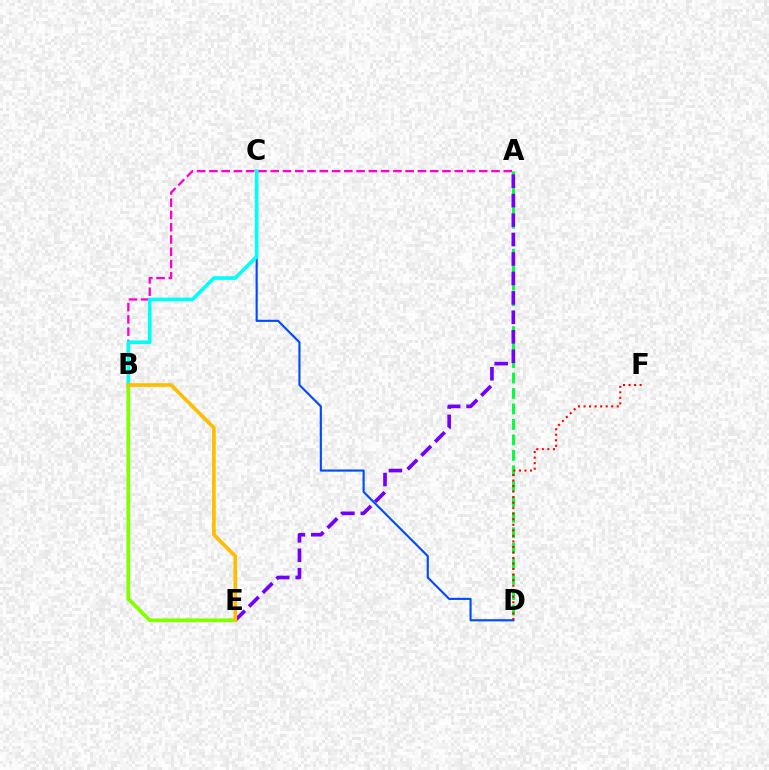{('A', 'D'): [{'color': '#00ff39', 'line_style': 'dashed', 'thickness': 2.1}], ('A', 'E'): [{'color': '#7200ff', 'line_style': 'dashed', 'thickness': 2.64}], ('A', 'B'): [{'color': '#ff00cf', 'line_style': 'dashed', 'thickness': 1.67}], ('C', 'D'): [{'color': '#004bff', 'line_style': 'solid', 'thickness': 1.54}], ('B', 'E'): [{'color': '#84ff00', 'line_style': 'solid', 'thickness': 2.72}, {'color': '#ffbd00', 'line_style': 'solid', 'thickness': 2.62}], ('B', 'C'): [{'color': '#00fff6', 'line_style': 'solid', 'thickness': 2.61}], ('D', 'F'): [{'color': '#ff0000', 'line_style': 'dotted', 'thickness': 1.5}]}